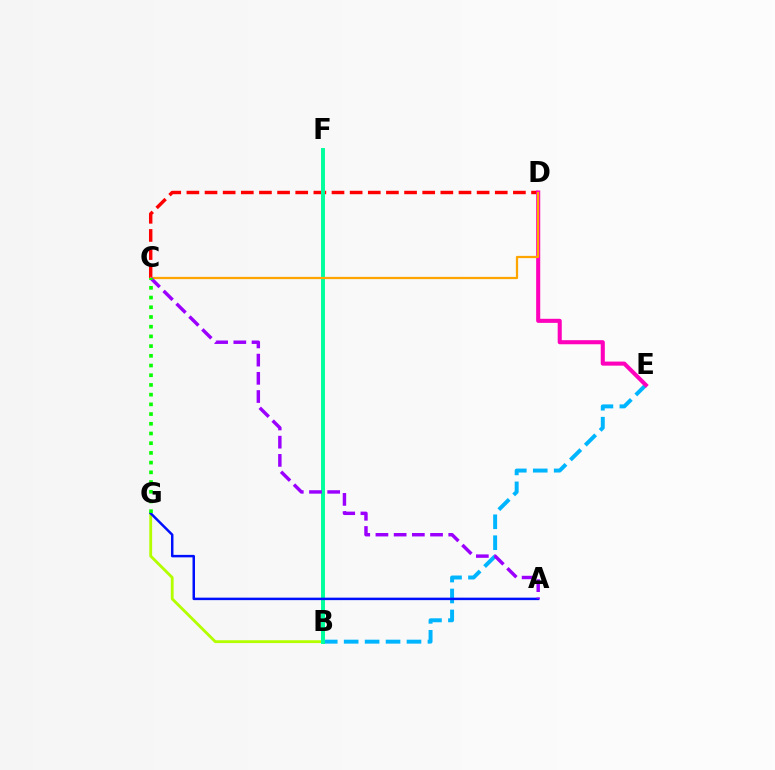{('B', 'G'): [{'color': '#b3ff00', 'line_style': 'solid', 'thickness': 2.03}], ('C', 'D'): [{'color': '#ff0000', 'line_style': 'dashed', 'thickness': 2.46}, {'color': '#ffa500', 'line_style': 'solid', 'thickness': 1.62}], ('B', 'E'): [{'color': '#00b5ff', 'line_style': 'dashed', 'thickness': 2.84}], ('D', 'E'): [{'color': '#ff00bd', 'line_style': 'solid', 'thickness': 2.93}], ('B', 'F'): [{'color': '#00ff9d', 'line_style': 'solid', 'thickness': 2.83}], ('A', 'G'): [{'color': '#0010ff', 'line_style': 'solid', 'thickness': 1.79}], ('A', 'C'): [{'color': '#9b00ff', 'line_style': 'dashed', 'thickness': 2.47}], ('C', 'G'): [{'color': '#08ff00', 'line_style': 'dotted', 'thickness': 2.64}]}